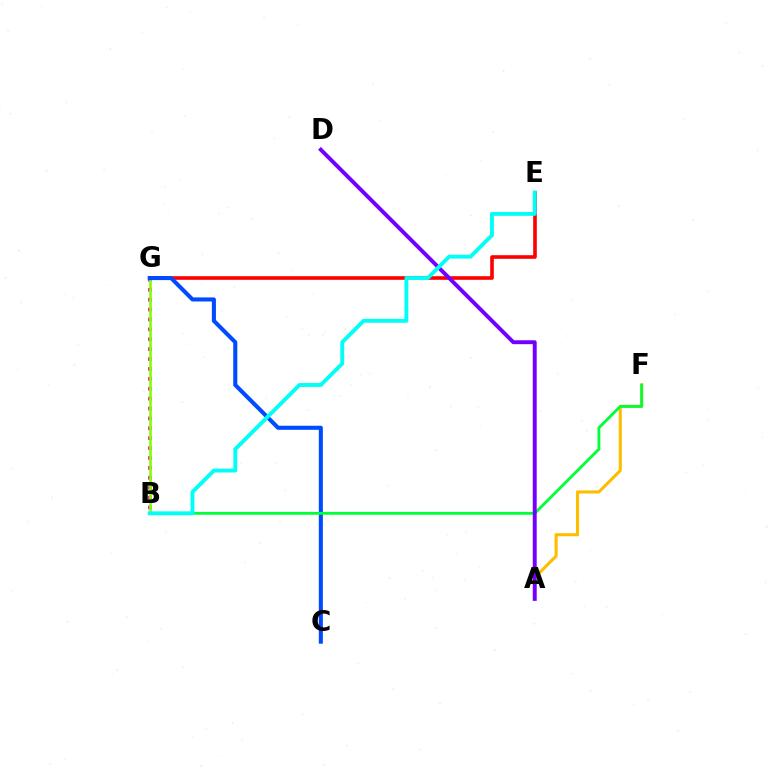{('B', 'G'): [{'color': '#ff00cf', 'line_style': 'dotted', 'thickness': 2.69}, {'color': '#84ff00', 'line_style': 'solid', 'thickness': 1.9}], ('E', 'G'): [{'color': '#ff0000', 'line_style': 'solid', 'thickness': 2.6}], ('A', 'F'): [{'color': '#ffbd00', 'line_style': 'solid', 'thickness': 2.22}], ('C', 'G'): [{'color': '#004bff', 'line_style': 'solid', 'thickness': 2.93}], ('B', 'F'): [{'color': '#00ff39', 'line_style': 'solid', 'thickness': 2.04}], ('A', 'D'): [{'color': '#7200ff', 'line_style': 'solid', 'thickness': 2.83}], ('B', 'E'): [{'color': '#00fff6', 'line_style': 'solid', 'thickness': 2.8}]}